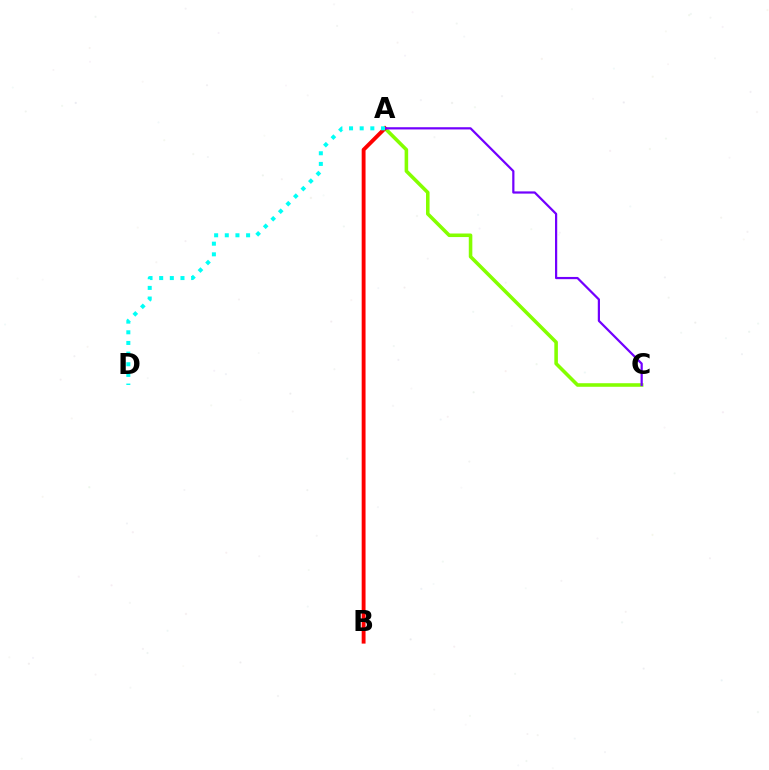{('A', 'C'): [{'color': '#84ff00', 'line_style': 'solid', 'thickness': 2.56}, {'color': '#7200ff', 'line_style': 'solid', 'thickness': 1.6}], ('A', 'B'): [{'color': '#ff0000', 'line_style': 'solid', 'thickness': 2.78}], ('A', 'D'): [{'color': '#00fff6', 'line_style': 'dotted', 'thickness': 2.89}]}